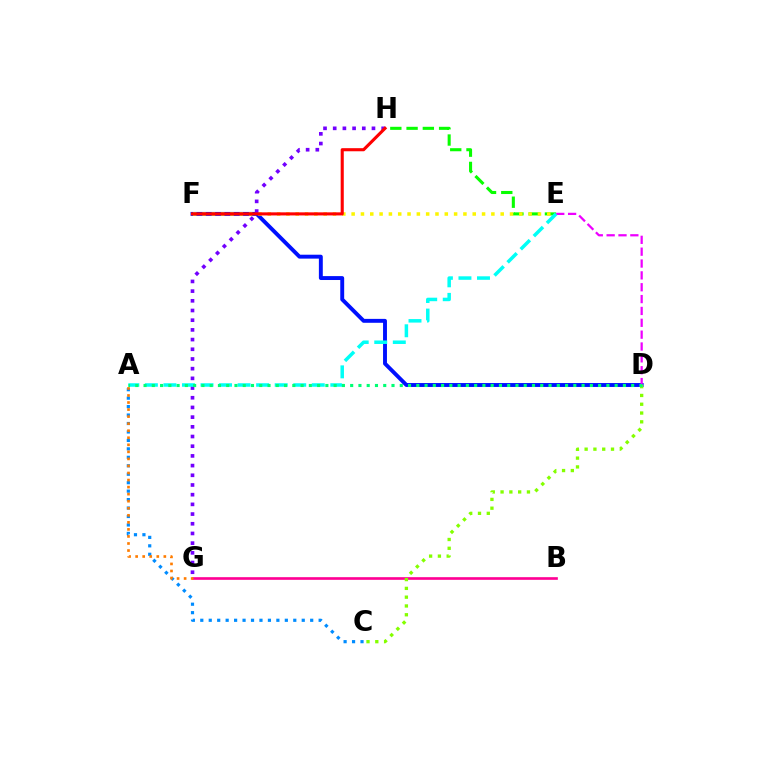{('B', 'G'): [{'color': '#ff0094', 'line_style': 'solid', 'thickness': 1.91}], ('D', 'F'): [{'color': '#0010ff', 'line_style': 'solid', 'thickness': 2.82}], ('E', 'H'): [{'color': '#08ff00', 'line_style': 'dashed', 'thickness': 2.21}], ('C', 'D'): [{'color': '#84ff00', 'line_style': 'dotted', 'thickness': 2.39}], ('E', 'F'): [{'color': '#fcf500', 'line_style': 'dotted', 'thickness': 2.53}], ('D', 'E'): [{'color': '#ee00ff', 'line_style': 'dashed', 'thickness': 1.61}], ('A', 'C'): [{'color': '#008cff', 'line_style': 'dotted', 'thickness': 2.3}], ('A', 'G'): [{'color': '#ff7c00', 'line_style': 'dotted', 'thickness': 1.92}], ('G', 'H'): [{'color': '#7200ff', 'line_style': 'dotted', 'thickness': 2.63}], ('A', 'E'): [{'color': '#00fff6', 'line_style': 'dashed', 'thickness': 2.52}], ('F', 'H'): [{'color': '#ff0000', 'line_style': 'solid', 'thickness': 2.23}], ('A', 'D'): [{'color': '#00ff74', 'line_style': 'dotted', 'thickness': 2.25}]}